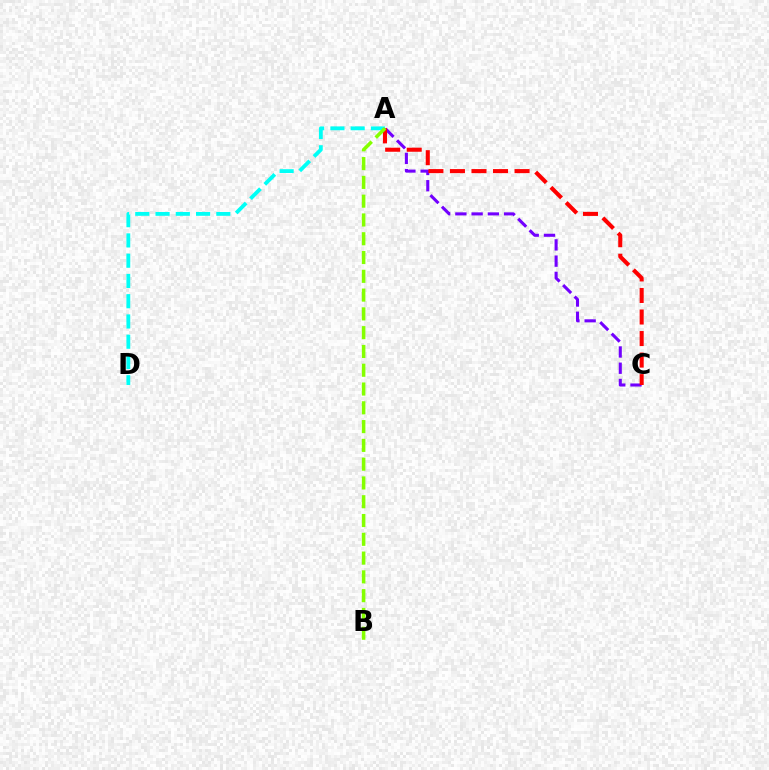{('A', 'C'): [{'color': '#7200ff', 'line_style': 'dashed', 'thickness': 2.21}, {'color': '#ff0000', 'line_style': 'dashed', 'thickness': 2.93}], ('A', 'D'): [{'color': '#00fff6', 'line_style': 'dashed', 'thickness': 2.75}], ('A', 'B'): [{'color': '#84ff00', 'line_style': 'dashed', 'thickness': 2.55}]}